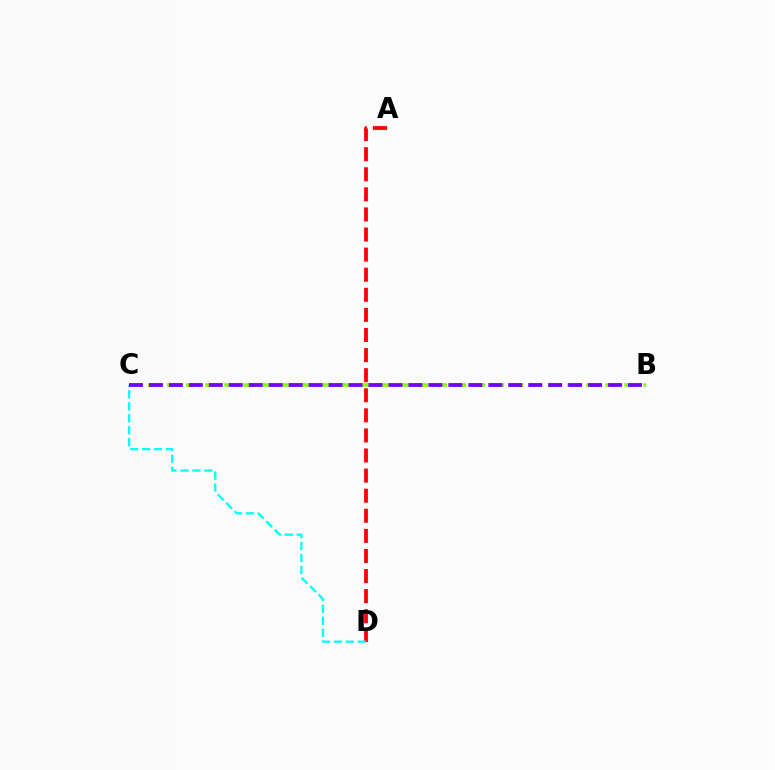{('A', 'D'): [{'color': '#ff0000', 'line_style': 'dashed', 'thickness': 2.73}], ('B', 'C'): [{'color': '#84ff00', 'line_style': 'dashed', 'thickness': 2.59}, {'color': '#7200ff', 'line_style': 'dashed', 'thickness': 2.71}], ('C', 'D'): [{'color': '#00fff6', 'line_style': 'dashed', 'thickness': 1.62}]}